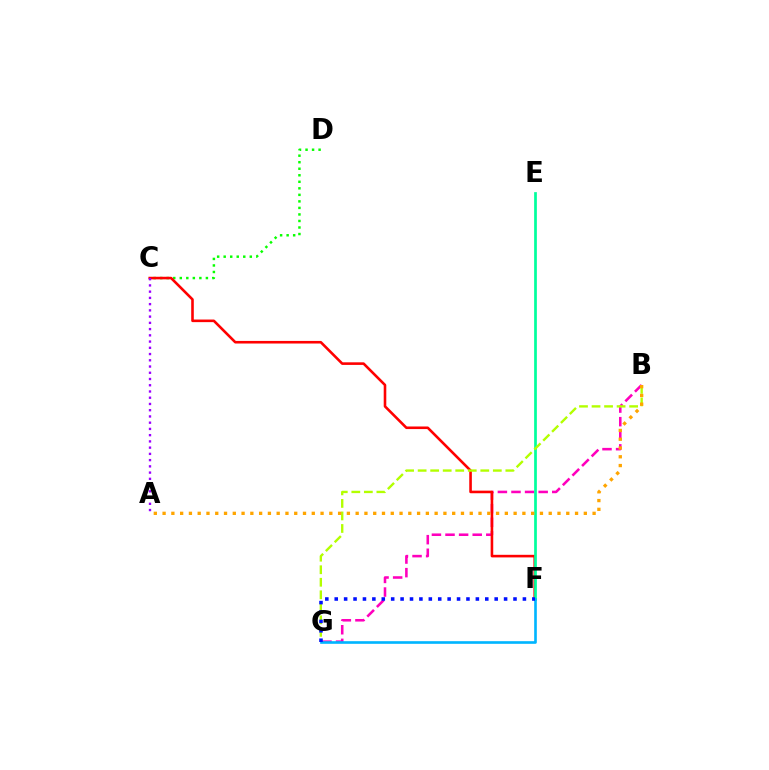{('C', 'D'): [{'color': '#08ff00', 'line_style': 'dotted', 'thickness': 1.77}], ('B', 'G'): [{'color': '#ff00bd', 'line_style': 'dashed', 'thickness': 1.85}, {'color': '#b3ff00', 'line_style': 'dashed', 'thickness': 1.7}], ('C', 'F'): [{'color': '#ff0000', 'line_style': 'solid', 'thickness': 1.87}], ('A', 'C'): [{'color': '#9b00ff', 'line_style': 'dotted', 'thickness': 1.7}], ('E', 'F'): [{'color': '#00ff9d', 'line_style': 'solid', 'thickness': 1.96}], ('F', 'G'): [{'color': '#00b5ff', 'line_style': 'solid', 'thickness': 1.9}, {'color': '#0010ff', 'line_style': 'dotted', 'thickness': 2.56}], ('A', 'B'): [{'color': '#ffa500', 'line_style': 'dotted', 'thickness': 2.38}]}